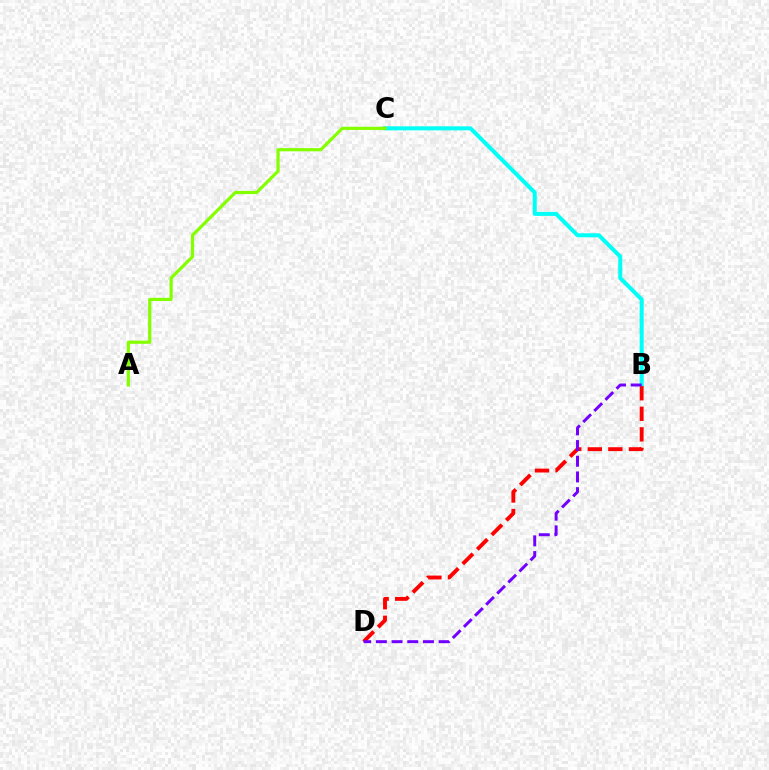{('B', 'C'): [{'color': '#00fff6', 'line_style': 'solid', 'thickness': 2.89}], ('A', 'C'): [{'color': '#84ff00', 'line_style': 'solid', 'thickness': 2.29}], ('B', 'D'): [{'color': '#ff0000', 'line_style': 'dashed', 'thickness': 2.79}, {'color': '#7200ff', 'line_style': 'dashed', 'thickness': 2.13}]}